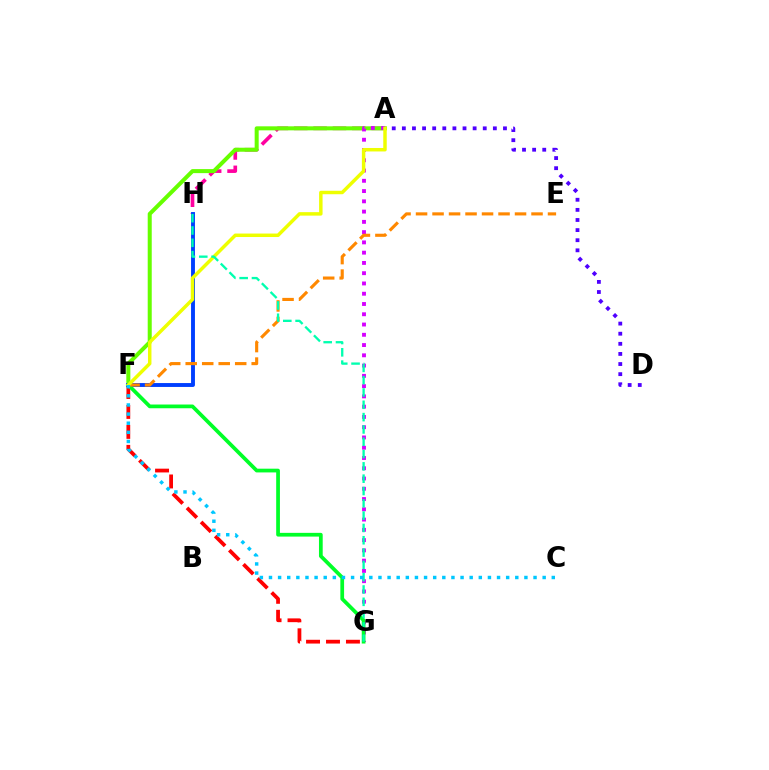{('A', 'H'): [{'color': '#ff00a0', 'line_style': 'dashed', 'thickness': 2.63}], ('A', 'D'): [{'color': '#4f00ff', 'line_style': 'dotted', 'thickness': 2.75}], ('A', 'F'): [{'color': '#66ff00', 'line_style': 'solid', 'thickness': 2.9}, {'color': '#eeff00', 'line_style': 'solid', 'thickness': 2.5}], ('A', 'G'): [{'color': '#d600ff', 'line_style': 'dotted', 'thickness': 2.79}], ('F', 'G'): [{'color': '#ff0000', 'line_style': 'dashed', 'thickness': 2.71}, {'color': '#00ff27', 'line_style': 'solid', 'thickness': 2.69}], ('F', 'H'): [{'color': '#003fff', 'line_style': 'solid', 'thickness': 2.8}], ('E', 'F'): [{'color': '#ff8800', 'line_style': 'dashed', 'thickness': 2.24}], ('G', 'H'): [{'color': '#00ffaf', 'line_style': 'dashed', 'thickness': 1.67}], ('C', 'F'): [{'color': '#00c7ff', 'line_style': 'dotted', 'thickness': 2.48}]}